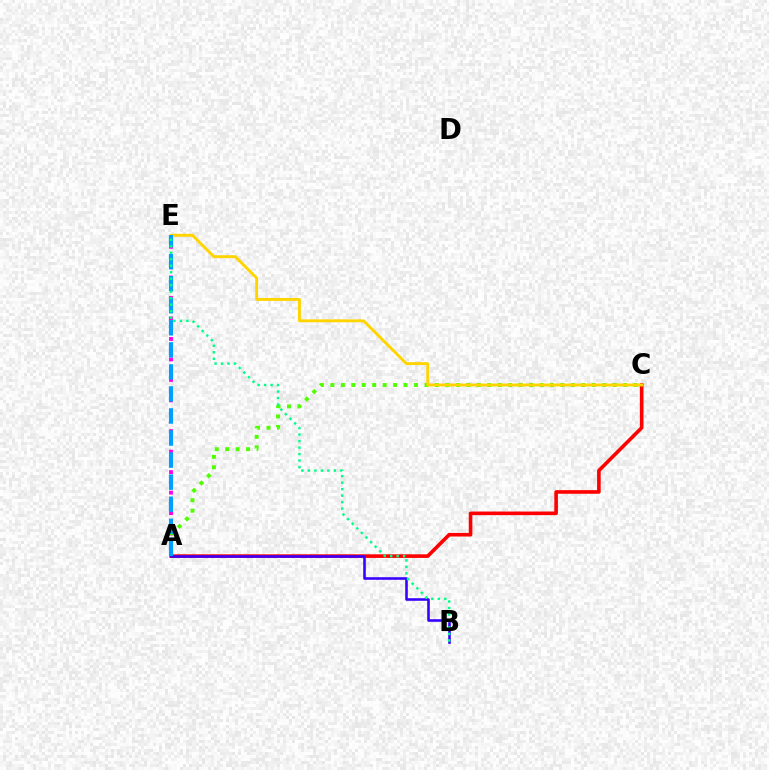{('A', 'C'): [{'color': '#ff0000', 'line_style': 'solid', 'thickness': 2.6}, {'color': '#4fff00', 'line_style': 'dotted', 'thickness': 2.84}], ('A', 'E'): [{'color': '#ff00ed', 'line_style': 'dotted', 'thickness': 2.78}, {'color': '#009eff', 'line_style': 'dashed', 'thickness': 3.0}], ('A', 'B'): [{'color': '#3700ff', 'line_style': 'solid', 'thickness': 1.86}], ('C', 'E'): [{'color': '#ffd500', 'line_style': 'solid', 'thickness': 2.1}], ('B', 'E'): [{'color': '#00ff86', 'line_style': 'dotted', 'thickness': 1.76}]}